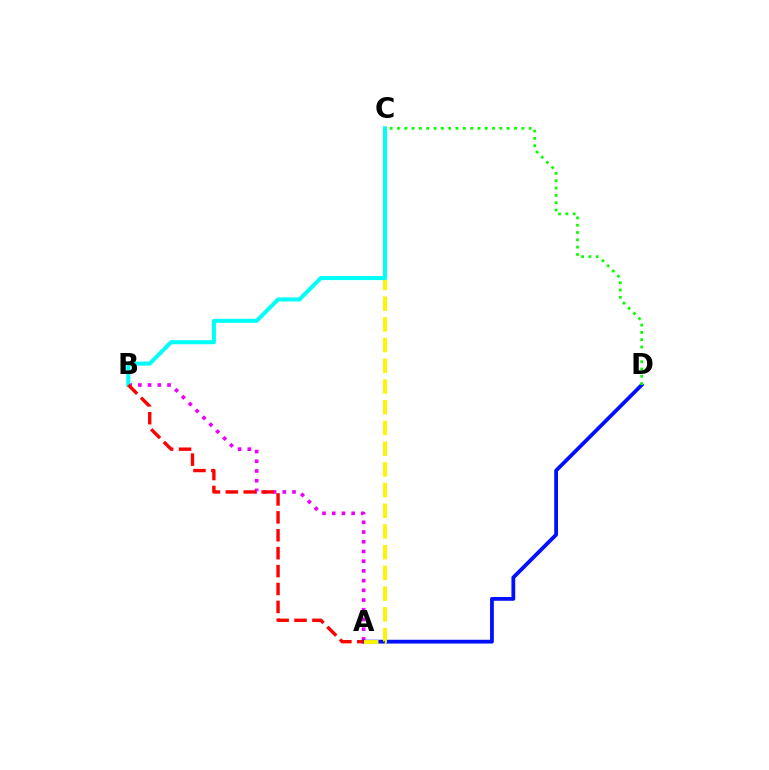{('A', 'B'): [{'color': '#ee00ff', 'line_style': 'dotted', 'thickness': 2.64}, {'color': '#ff0000', 'line_style': 'dashed', 'thickness': 2.43}], ('A', 'D'): [{'color': '#0010ff', 'line_style': 'solid', 'thickness': 2.72}], ('A', 'C'): [{'color': '#fcf500', 'line_style': 'dashed', 'thickness': 2.81}], ('B', 'C'): [{'color': '#00fff6', 'line_style': 'solid', 'thickness': 2.92}], ('C', 'D'): [{'color': '#08ff00', 'line_style': 'dotted', 'thickness': 1.99}]}